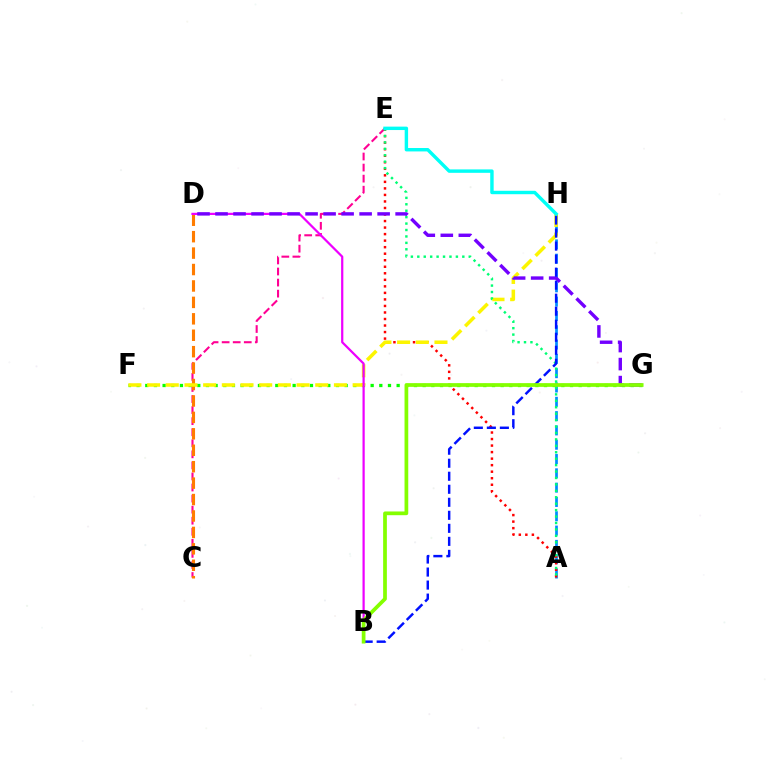{('C', 'E'): [{'color': '#ff0094', 'line_style': 'dashed', 'thickness': 1.5}], ('F', 'G'): [{'color': '#08ff00', 'line_style': 'dotted', 'thickness': 2.36}], ('A', 'H'): [{'color': '#008cff', 'line_style': 'dashed', 'thickness': 1.94}], ('A', 'E'): [{'color': '#ff0000', 'line_style': 'dotted', 'thickness': 1.77}, {'color': '#00ff74', 'line_style': 'dotted', 'thickness': 1.75}], ('C', 'D'): [{'color': '#ff7c00', 'line_style': 'dashed', 'thickness': 2.23}], ('F', 'H'): [{'color': '#fcf500', 'line_style': 'dashed', 'thickness': 2.54}], ('B', 'D'): [{'color': '#ee00ff', 'line_style': 'solid', 'thickness': 1.6}], ('D', 'G'): [{'color': '#7200ff', 'line_style': 'dashed', 'thickness': 2.45}], ('B', 'H'): [{'color': '#0010ff', 'line_style': 'dashed', 'thickness': 1.77}], ('B', 'G'): [{'color': '#84ff00', 'line_style': 'solid', 'thickness': 2.68}], ('E', 'H'): [{'color': '#00fff6', 'line_style': 'solid', 'thickness': 2.46}]}